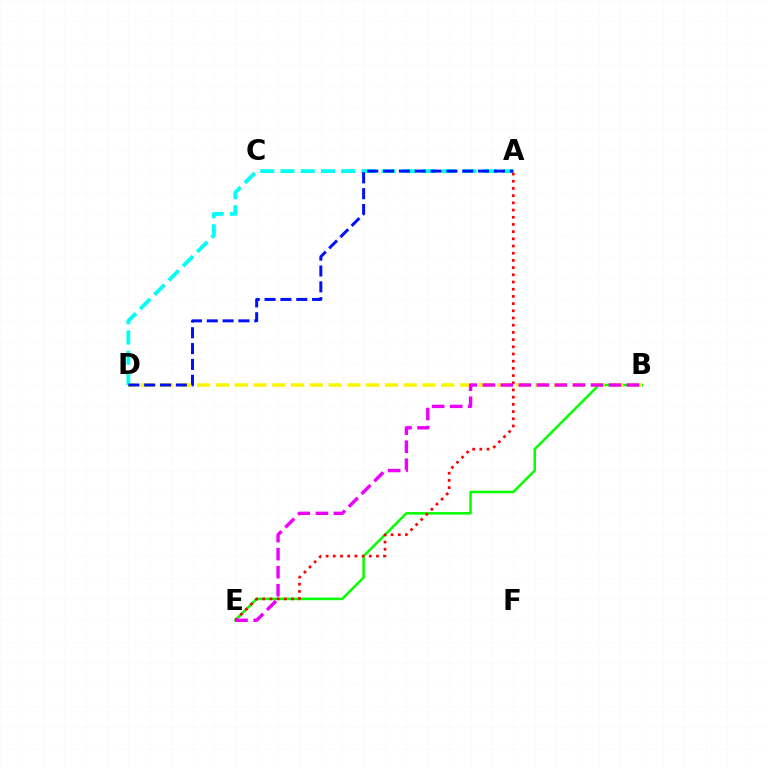{('B', 'E'): [{'color': '#08ff00', 'line_style': 'solid', 'thickness': 1.83}, {'color': '#ee00ff', 'line_style': 'dashed', 'thickness': 2.45}], ('B', 'D'): [{'color': '#fcf500', 'line_style': 'dashed', 'thickness': 2.55}], ('A', 'D'): [{'color': '#00fff6', 'line_style': 'dashed', 'thickness': 2.75}, {'color': '#0010ff', 'line_style': 'dashed', 'thickness': 2.15}], ('A', 'E'): [{'color': '#ff0000', 'line_style': 'dotted', 'thickness': 1.96}]}